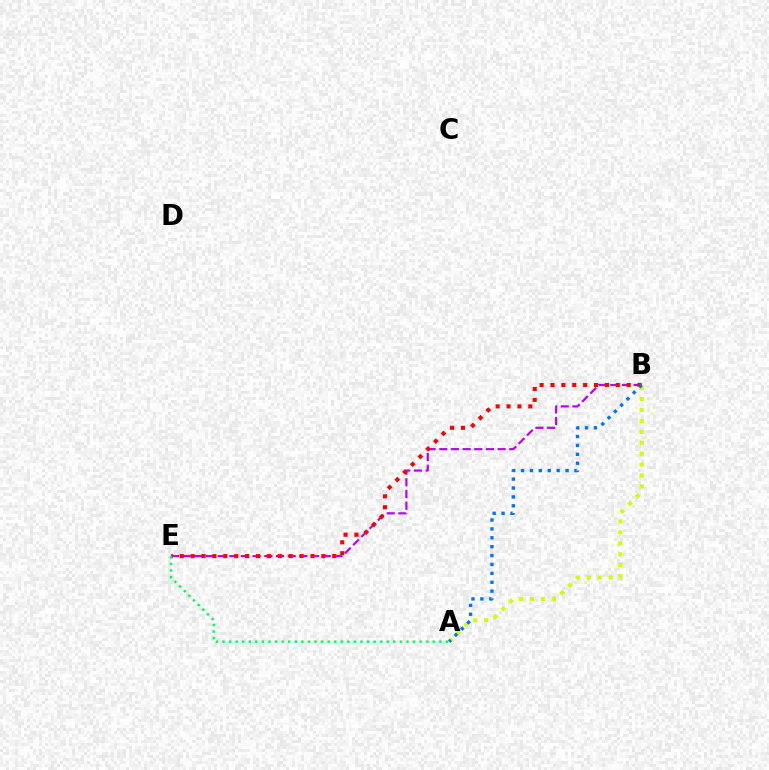{('B', 'E'): [{'color': '#b900ff', 'line_style': 'dashed', 'thickness': 1.59}, {'color': '#ff0000', 'line_style': 'dotted', 'thickness': 2.96}], ('A', 'B'): [{'color': '#d1ff00', 'line_style': 'dotted', 'thickness': 2.97}, {'color': '#0074ff', 'line_style': 'dotted', 'thickness': 2.42}], ('A', 'E'): [{'color': '#00ff5c', 'line_style': 'dotted', 'thickness': 1.78}]}